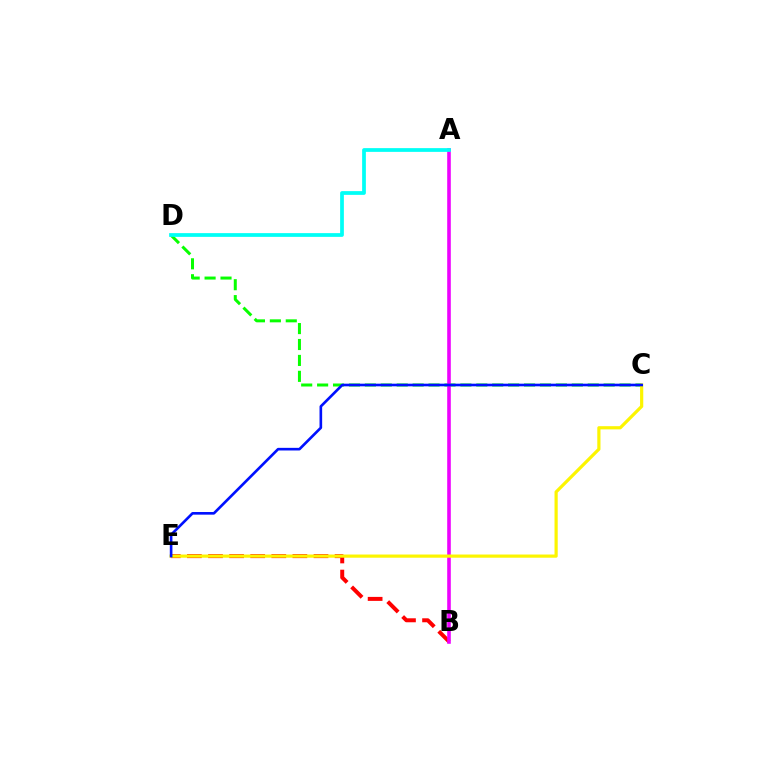{('C', 'D'): [{'color': '#08ff00', 'line_style': 'dashed', 'thickness': 2.16}], ('B', 'E'): [{'color': '#ff0000', 'line_style': 'dashed', 'thickness': 2.87}], ('A', 'B'): [{'color': '#ee00ff', 'line_style': 'solid', 'thickness': 2.59}], ('A', 'D'): [{'color': '#00fff6', 'line_style': 'solid', 'thickness': 2.69}], ('C', 'E'): [{'color': '#fcf500', 'line_style': 'solid', 'thickness': 2.3}, {'color': '#0010ff', 'line_style': 'solid', 'thickness': 1.9}]}